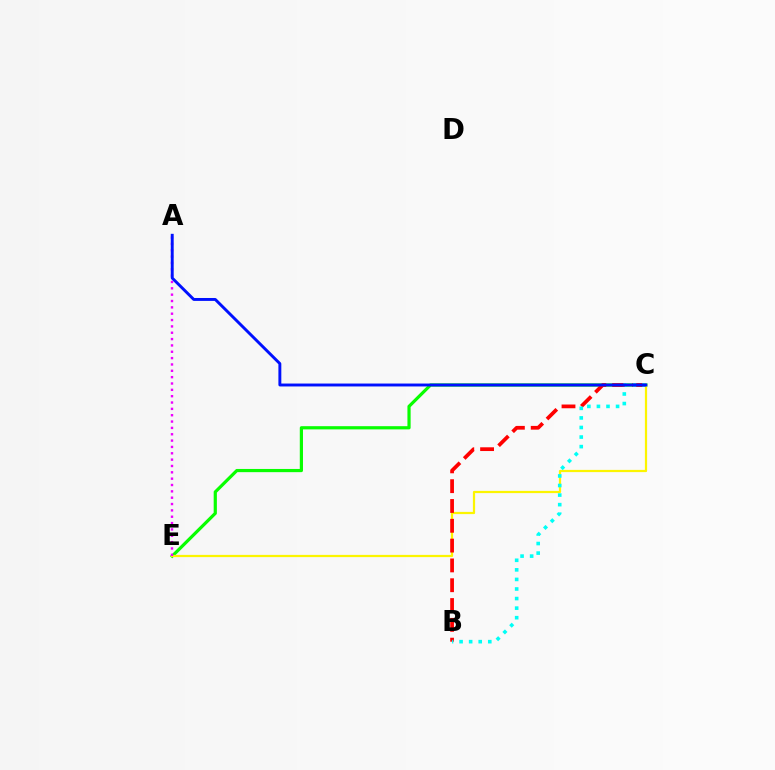{('C', 'E'): [{'color': '#08ff00', 'line_style': 'solid', 'thickness': 2.3}, {'color': '#fcf500', 'line_style': 'solid', 'thickness': 1.6}], ('A', 'E'): [{'color': '#ee00ff', 'line_style': 'dotted', 'thickness': 1.72}], ('B', 'C'): [{'color': '#ff0000', 'line_style': 'dashed', 'thickness': 2.69}, {'color': '#00fff6', 'line_style': 'dotted', 'thickness': 2.6}], ('A', 'C'): [{'color': '#0010ff', 'line_style': 'solid', 'thickness': 2.1}]}